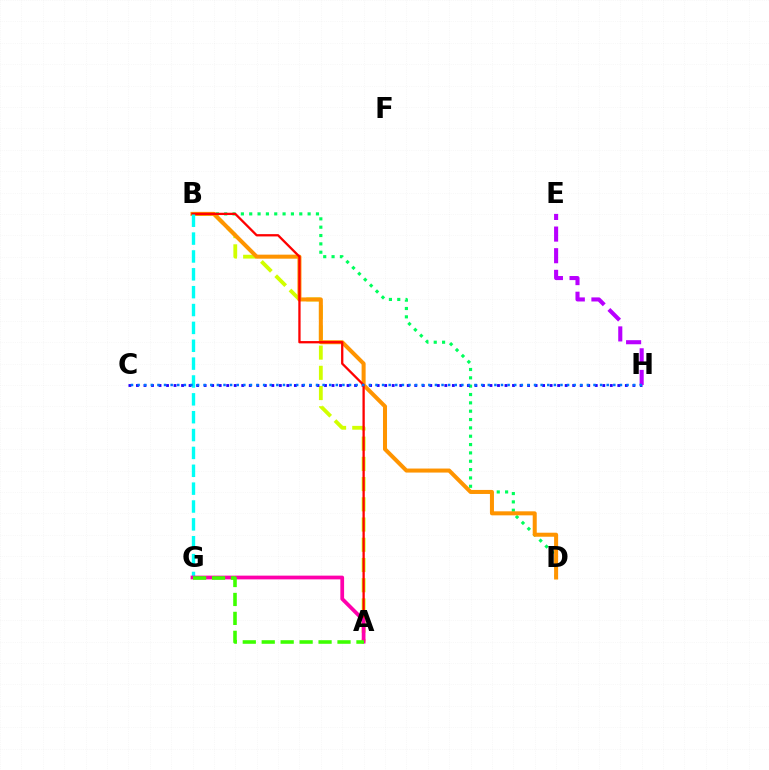{('B', 'D'): [{'color': '#00ff5c', 'line_style': 'dotted', 'thickness': 2.27}, {'color': '#ff9400', 'line_style': 'solid', 'thickness': 2.9}], ('A', 'B'): [{'color': '#d1ff00', 'line_style': 'dashed', 'thickness': 2.75}, {'color': '#ff0000', 'line_style': 'solid', 'thickness': 1.65}], ('C', 'H'): [{'color': '#2500ff', 'line_style': 'dotted', 'thickness': 2.04}, {'color': '#0074ff', 'line_style': 'dotted', 'thickness': 1.8}], ('B', 'G'): [{'color': '#00fff6', 'line_style': 'dashed', 'thickness': 2.43}], ('A', 'G'): [{'color': '#ff00ac', 'line_style': 'solid', 'thickness': 2.7}, {'color': '#3dff00', 'line_style': 'dashed', 'thickness': 2.57}], ('E', 'H'): [{'color': '#b900ff', 'line_style': 'dashed', 'thickness': 2.94}]}